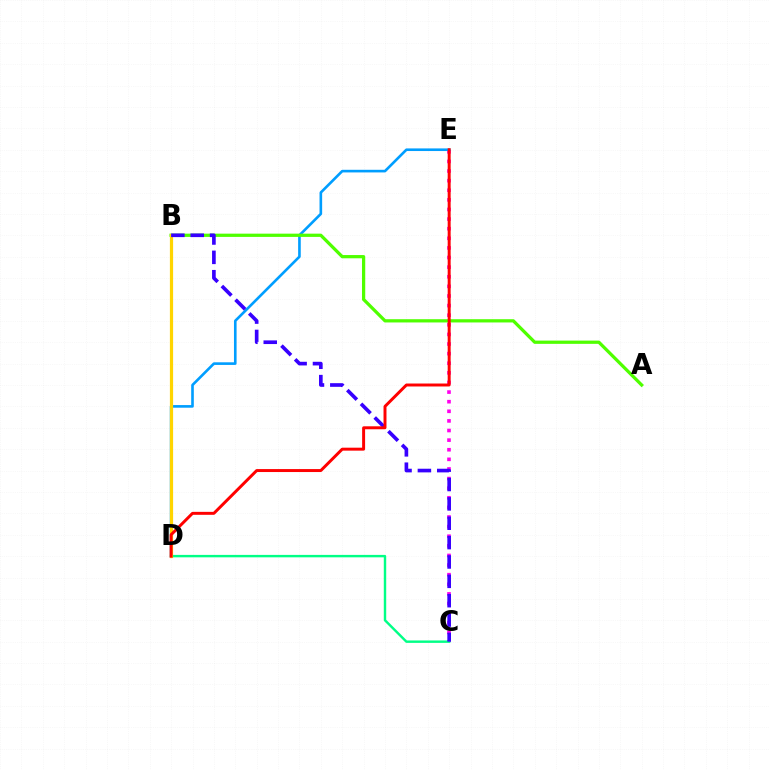{('C', 'E'): [{'color': '#ff00ed', 'line_style': 'dotted', 'thickness': 2.61}], ('D', 'E'): [{'color': '#009eff', 'line_style': 'solid', 'thickness': 1.89}, {'color': '#ff0000', 'line_style': 'solid', 'thickness': 2.13}], ('A', 'B'): [{'color': '#4fff00', 'line_style': 'solid', 'thickness': 2.34}], ('C', 'D'): [{'color': '#00ff86', 'line_style': 'solid', 'thickness': 1.74}], ('B', 'D'): [{'color': '#ffd500', 'line_style': 'solid', 'thickness': 2.31}], ('B', 'C'): [{'color': '#3700ff', 'line_style': 'dashed', 'thickness': 2.63}]}